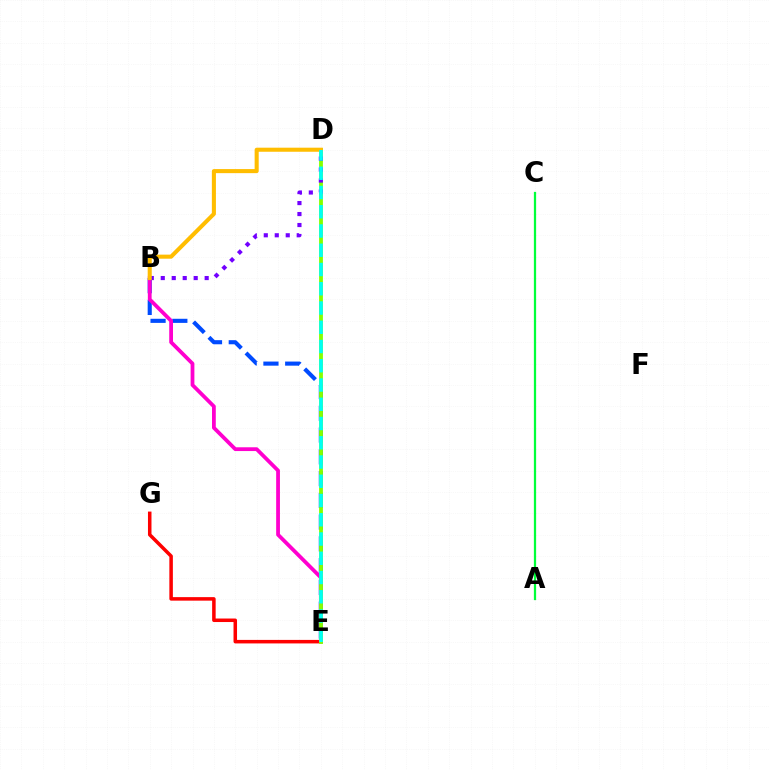{('E', 'G'): [{'color': '#ff0000', 'line_style': 'solid', 'thickness': 2.53}], ('B', 'E'): [{'color': '#004bff', 'line_style': 'dashed', 'thickness': 2.96}, {'color': '#ff00cf', 'line_style': 'solid', 'thickness': 2.72}], ('D', 'E'): [{'color': '#84ff00', 'line_style': 'solid', 'thickness': 2.75}, {'color': '#00fff6', 'line_style': 'dashed', 'thickness': 2.62}], ('B', 'D'): [{'color': '#7200ff', 'line_style': 'dotted', 'thickness': 2.98}, {'color': '#ffbd00', 'line_style': 'solid', 'thickness': 2.93}], ('A', 'C'): [{'color': '#00ff39', 'line_style': 'solid', 'thickness': 1.62}]}